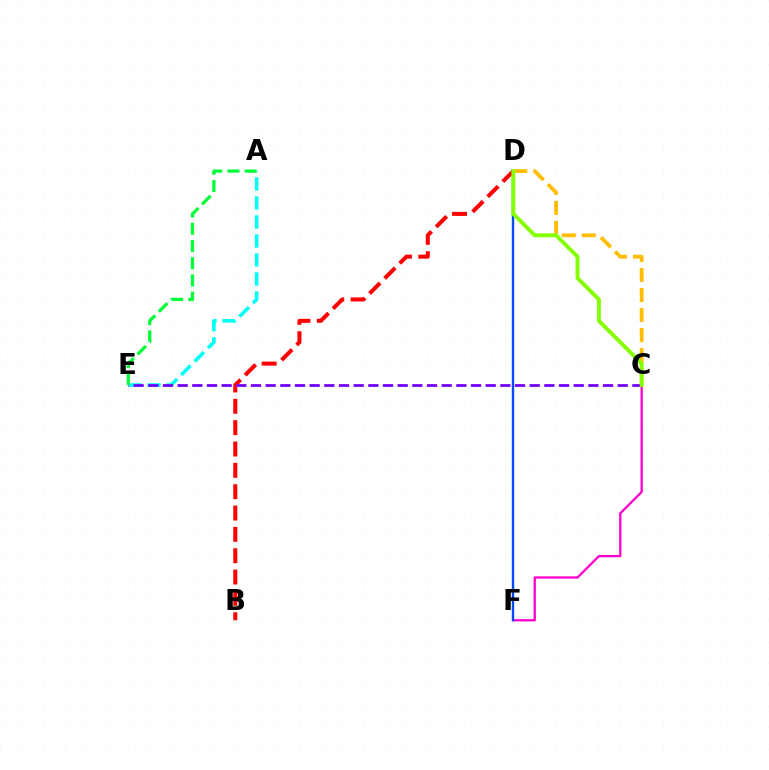{('C', 'F'): [{'color': '#ff00cf', 'line_style': 'solid', 'thickness': 1.66}], ('A', 'E'): [{'color': '#00fff6', 'line_style': 'dashed', 'thickness': 2.58}, {'color': '#00ff39', 'line_style': 'dashed', 'thickness': 2.34}], ('B', 'D'): [{'color': '#ff0000', 'line_style': 'dashed', 'thickness': 2.9}], ('C', 'E'): [{'color': '#7200ff', 'line_style': 'dashed', 'thickness': 1.99}], ('C', 'D'): [{'color': '#ffbd00', 'line_style': 'dashed', 'thickness': 2.72}, {'color': '#84ff00', 'line_style': 'solid', 'thickness': 2.83}], ('D', 'F'): [{'color': '#004bff', 'line_style': 'solid', 'thickness': 1.73}]}